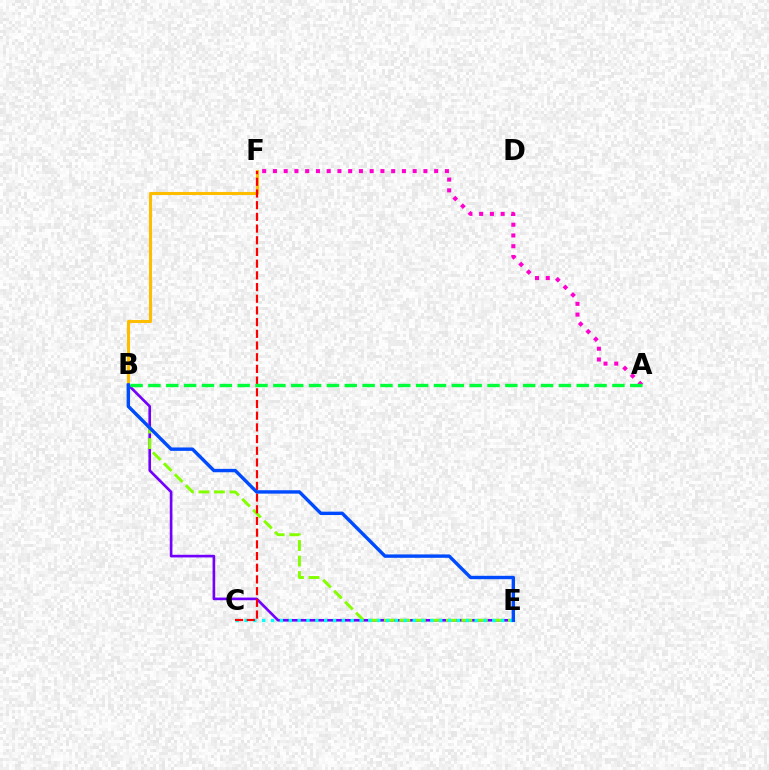{('A', 'F'): [{'color': '#ff00cf', 'line_style': 'dotted', 'thickness': 2.92}], ('B', 'F'): [{'color': '#ffbd00', 'line_style': 'solid', 'thickness': 2.22}], ('B', 'E'): [{'color': '#7200ff', 'line_style': 'solid', 'thickness': 1.91}, {'color': '#84ff00', 'line_style': 'dashed', 'thickness': 2.11}, {'color': '#004bff', 'line_style': 'solid', 'thickness': 2.44}], ('C', 'E'): [{'color': '#00fff6', 'line_style': 'dotted', 'thickness': 2.4}], ('C', 'F'): [{'color': '#ff0000', 'line_style': 'dashed', 'thickness': 1.59}], ('A', 'B'): [{'color': '#00ff39', 'line_style': 'dashed', 'thickness': 2.42}]}